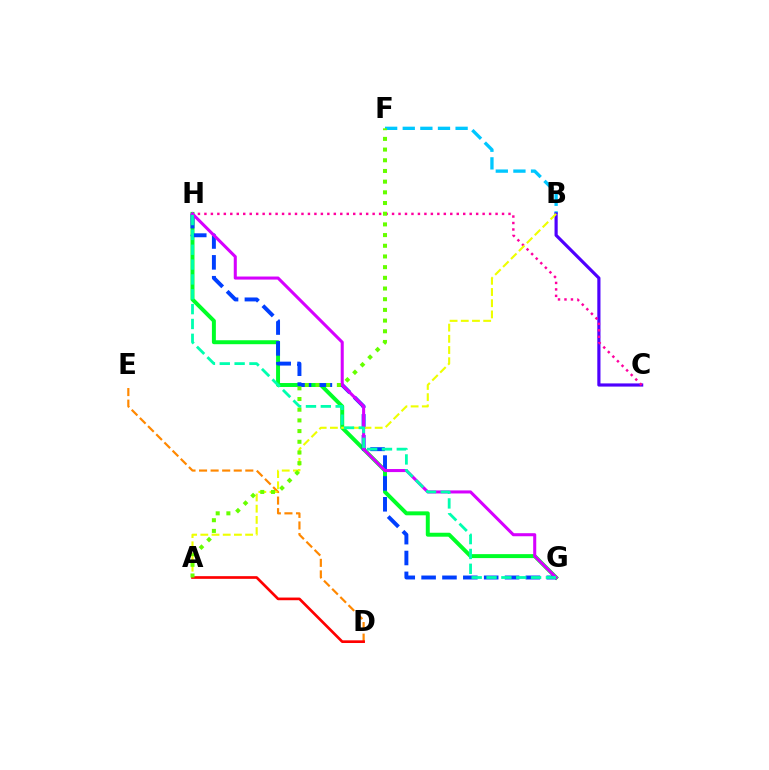{('G', 'H'): [{'color': '#00ff27', 'line_style': 'solid', 'thickness': 2.85}, {'color': '#003fff', 'line_style': 'dashed', 'thickness': 2.83}, {'color': '#d600ff', 'line_style': 'solid', 'thickness': 2.2}, {'color': '#00ffaf', 'line_style': 'dashed', 'thickness': 2.02}], ('B', 'F'): [{'color': '#00c7ff', 'line_style': 'dashed', 'thickness': 2.39}], ('D', 'E'): [{'color': '#ff8800', 'line_style': 'dashed', 'thickness': 1.57}], ('B', 'C'): [{'color': '#4f00ff', 'line_style': 'solid', 'thickness': 2.28}], ('C', 'H'): [{'color': '#ff00a0', 'line_style': 'dotted', 'thickness': 1.76}], ('A', 'B'): [{'color': '#eeff00', 'line_style': 'dashed', 'thickness': 1.52}], ('A', 'D'): [{'color': '#ff0000', 'line_style': 'solid', 'thickness': 1.93}], ('A', 'F'): [{'color': '#66ff00', 'line_style': 'dotted', 'thickness': 2.9}]}